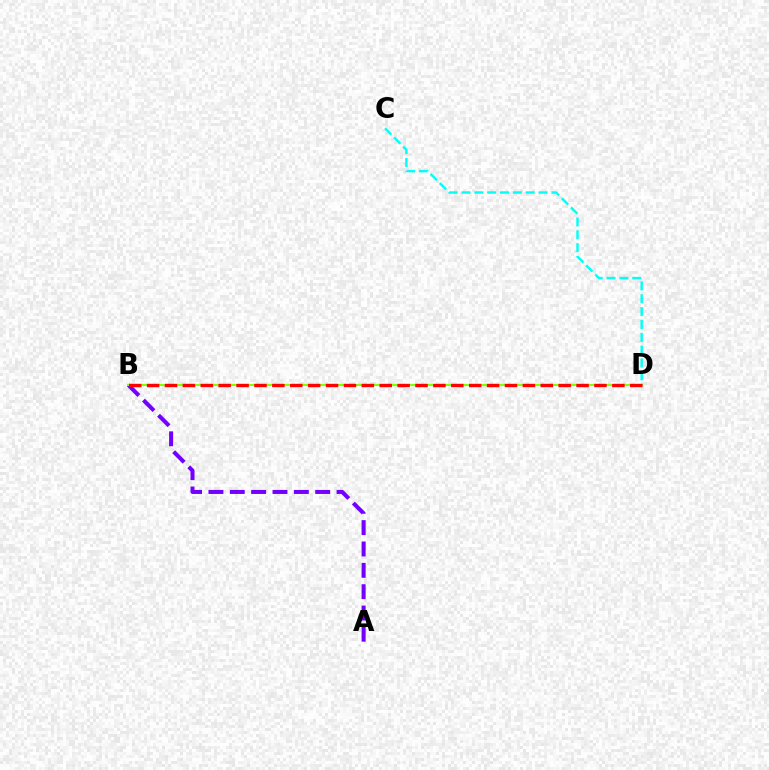{('A', 'B'): [{'color': '#7200ff', 'line_style': 'dashed', 'thickness': 2.9}], ('C', 'D'): [{'color': '#00fff6', 'line_style': 'dashed', 'thickness': 1.75}], ('B', 'D'): [{'color': '#84ff00', 'line_style': 'solid', 'thickness': 1.51}, {'color': '#ff0000', 'line_style': 'dashed', 'thickness': 2.43}]}